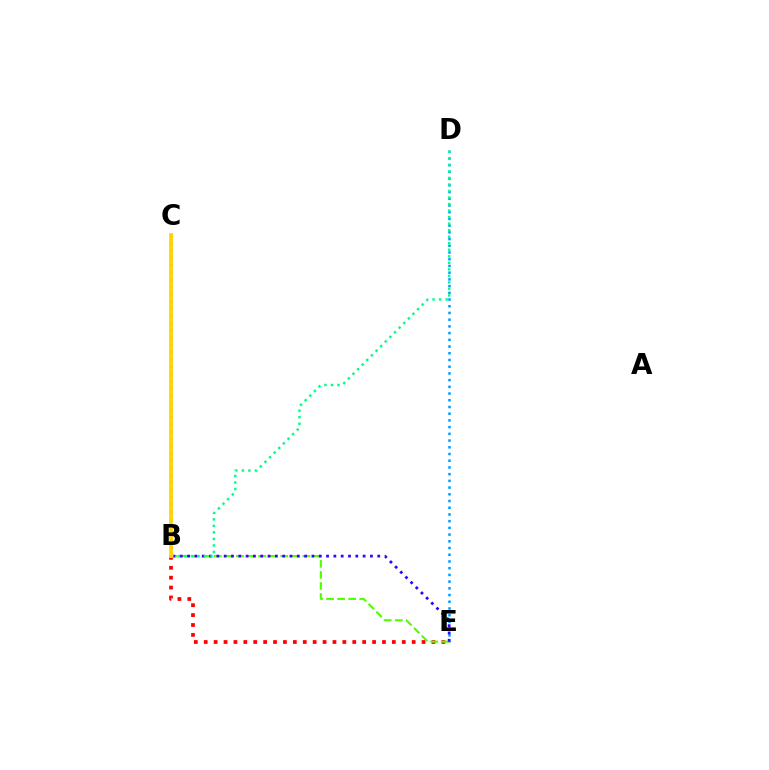{('B', 'E'): [{'color': '#ff0000', 'line_style': 'dotted', 'thickness': 2.69}, {'color': '#4fff00', 'line_style': 'dashed', 'thickness': 1.51}, {'color': '#3700ff', 'line_style': 'dotted', 'thickness': 1.99}], ('B', 'C'): [{'color': '#ff00ed', 'line_style': 'dotted', 'thickness': 1.97}, {'color': '#ffd500', 'line_style': 'solid', 'thickness': 2.74}], ('D', 'E'): [{'color': '#009eff', 'line_style': 'dotted', 'thickness': 1.82}], ('B', 'D'): [{'color': '#00ff86', 'line_style': 'dotted', 'thickness': 1.77}]}